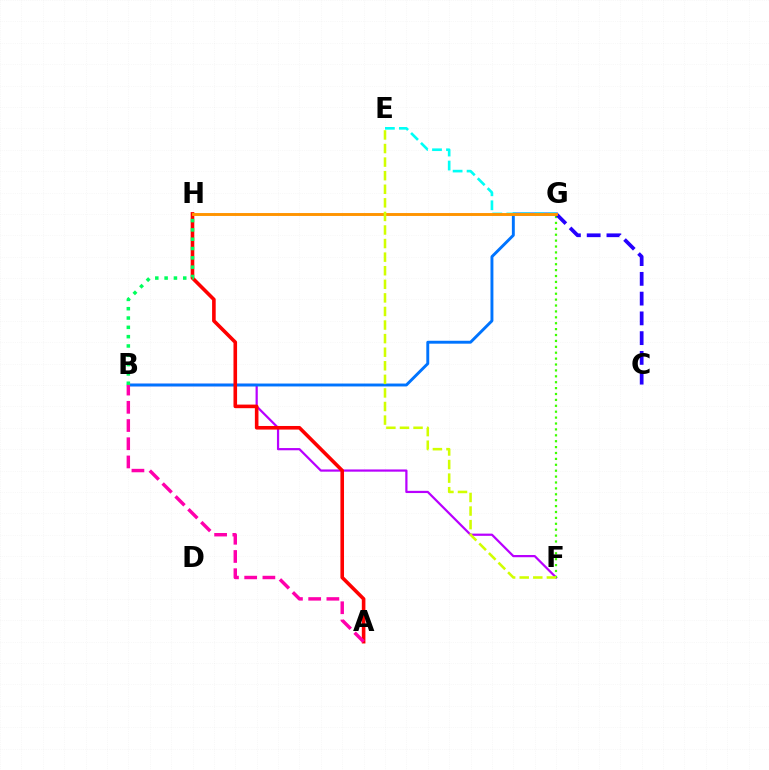{('B', 'F'): [{'color': '#b900ff', 'line_style': 'solid', 'thickness': 1.6}], ('B', 'G'): [{'color': '#0074ff', 'line_style': 'solid', 'thickness': 2.1}], ('F', 'G'): [{'color': '#3dff00', 'line_style': 'dotted', 'thickness': 1.6}], ('C', 'G'): [{'color': '#2500ff', 'line_style': 'dashed', 'thickness': 2.68}], ('E', 'G'): [{'color': '#00fff6', 'line_style': 'dashed', 'thickness': 1.9}], ('A', 'H'): [{'color': '#ff0000', 'line_style': 'solid', 'thickness': 2.59}], ('A', 'B'): [{'color': '#ff00ac', 'line_style': 'dashed', 'thickness': 2.47}], ('B', 'H'): [{'color': '#00ff5c', 'line_style': 'dotted', 'thickness': 2.53}], ('G', 'H'): [{'color': '#ff9400', 'line_style': 'solid', 'thickness': 2.1}], ('E', 'F'): [{'color': '#d1ff00', 'line_style': 'dashed', 'thickness': 1.84}]}